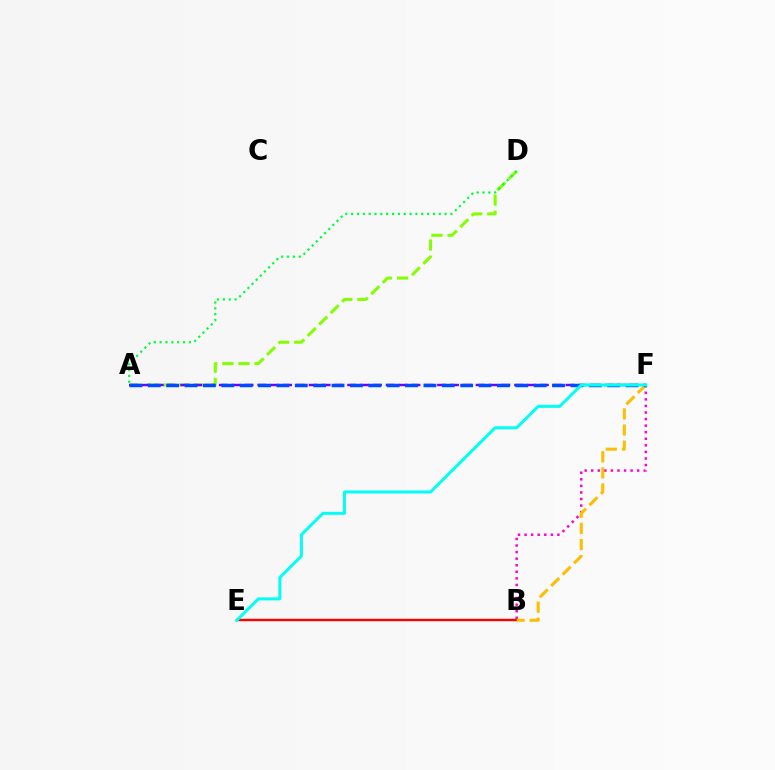{('B', 'F'): [{'color': '#ff00cf', 'line_style': 'dotted', 'thickness': 1.78}, {'color': '#ffbd00', 'line_style': 'dashed', 'thickness': 2.19}], ('A', 'D'): [{'color': '#84ff00', 'line_style': 'dashed', 'thickness': 2.19}, {'color': '#00ff39', 'line_style': 'dotted', 'thickness': 1.59}], ('B', 'E'): [{'color': '#ff0000', 'line_style': 'solid', 'thickness': 1.71}], ('A', 'F'): [{'color': '#7200ff', 'line_style': 'dashed', 'thickness': 1.74}, {'color': '#004bff', 'line_style': 'dashed', 'thickness': 2.5}], ('E', 'F'): [{'color': '#00fff6', 'line_style': 'solid', 'thickness': 2.15}]}